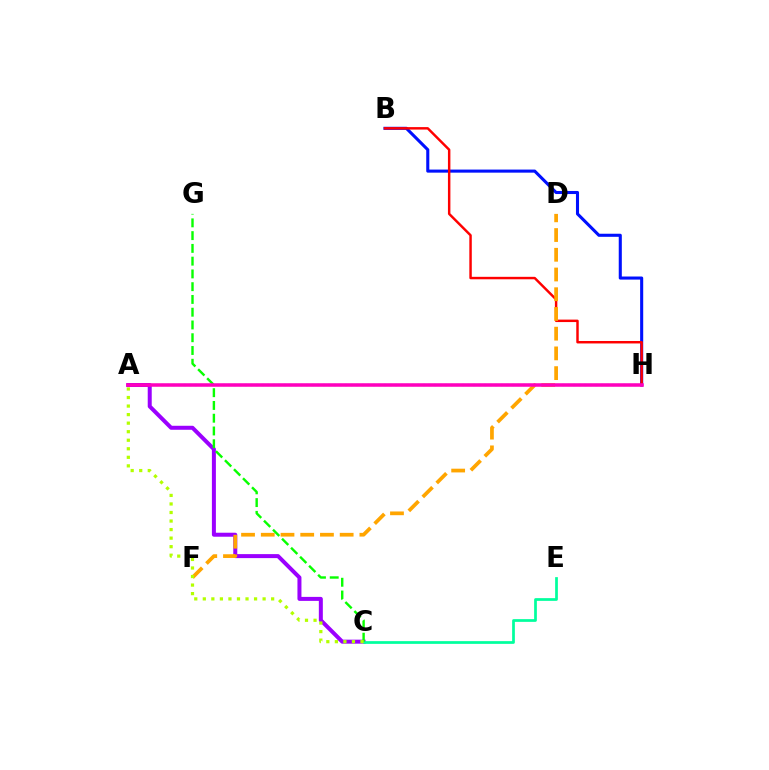{('A', 'C'): [{'color': '#9b00ff', 'line_style': 'solid', 'thickness': 2.88}, {'color': '#b3ff00', 'line_style': 'dotted', 'thickness': 2.32}], ('A', 'H'): [{'color': '#00b5ff', 'line_style': 'dotted', 'thickness': 1.51}, {'color': '#ff00bd', 'line_style': 'solid', 'thickness': 2.54}], ('B', 'H'): [{'color': '#0010ff', 'line_style': 'solid', 'thickness': 2.22}, {'color': '#ff0000', 'line_style': 'solid', 'thickness': 1.77}], ('C', 'E'): [{'color': '#00ff9d', 'line_style': 'solid', 'thickness': 1.96}], ('D', 'F'): [{'color': '#ffa500', 'line_style': 'dashed', 'thickness': 2.68}], ('C', 'G'): [{'color': '#08ff00', 'line_style': 'dashed', 'thickness': 1.73}]}